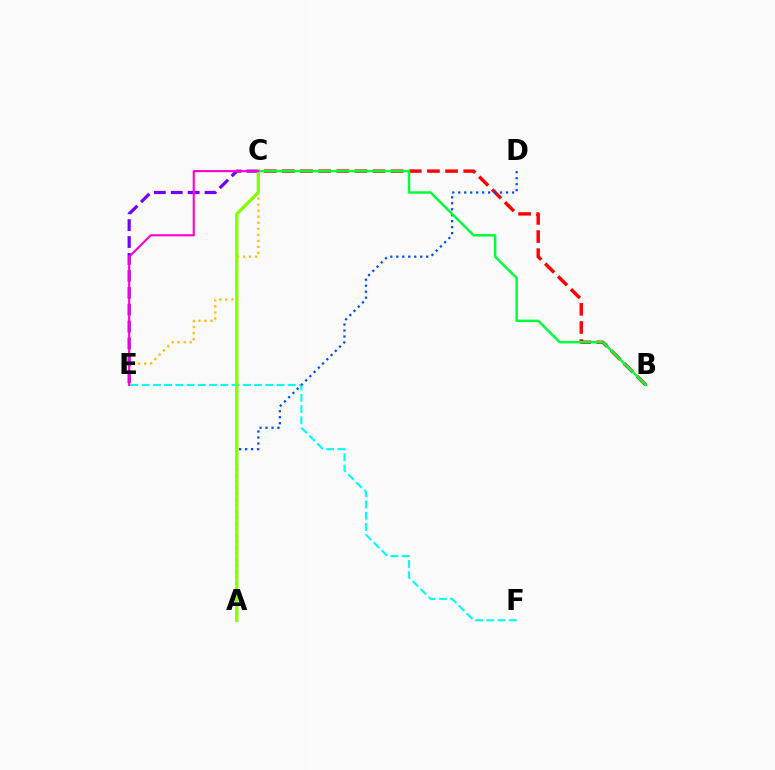{('B', 'C'): [{'color': '#ff0000', 'line_style': 'dashed', 'thickness': 2.46}, {'color': '#00ff39', 'line_style': 'solid', 'thickness': 1.76}], ('E', 'F'): [{'color': '#00fff6', 'line_style': 'dashed', 'thickness': 1.53}], ('C', 'E'): [{'color': '#ffbd00', 'line_style': 'dotted', 'thickness': 1.64}, {'color': '#7200ff', 'line_style': 'dashed', 'thickness': 2.3}, {'color': '#ff00cf', 'line_style': 'solid', 'thickness': 1.53}], ('A', 'D'): [{'color': '#004bff', 'line_style': 'dotted', 'thickness': 1.62}], ('A', 'C'): [{'color': '#84ff00', 'line_style': 'solid', 'thickness': 2.37}]}